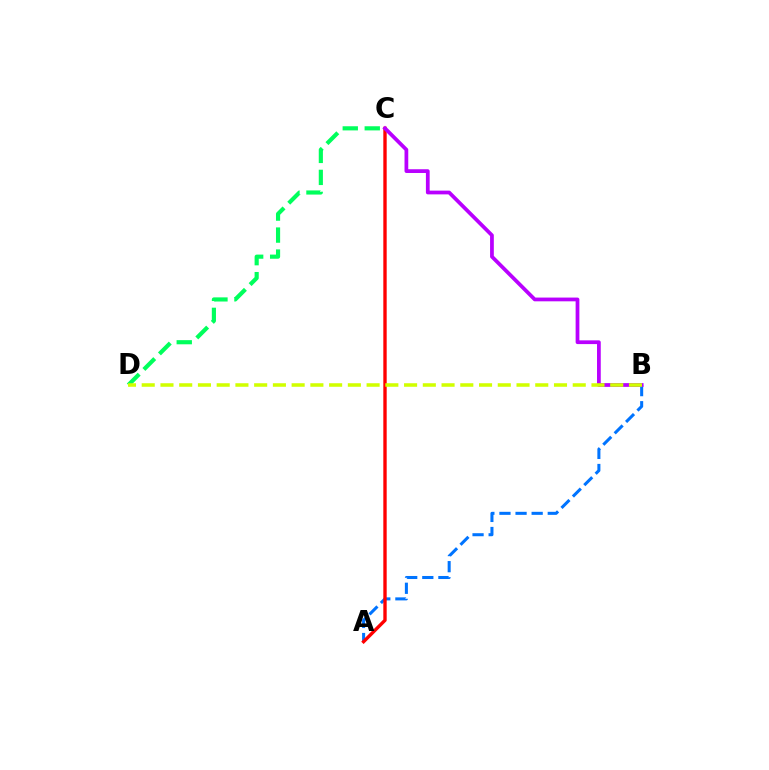{('A', 'B'): [{'color': '#0074ff', 'line_style': 'dashed', 'thickness': 2.19}], ('C', 'D'): [{'color': '#00ff5c', 'line_style': 'dashed', 'thickness': 2.99}], ('A', 'C'): [{'color': '#ff0000', 'line_style': 'solid', 'thickness': 2.43}], ('B', 'C'): [{'color': '#b900ff', 'line_style': 'solid', 'thickness': 2.7}], ('B', 'D'): [{'color': '#d1ff00', 'line_style': 'dashed', 'thickness': 2.55}]}